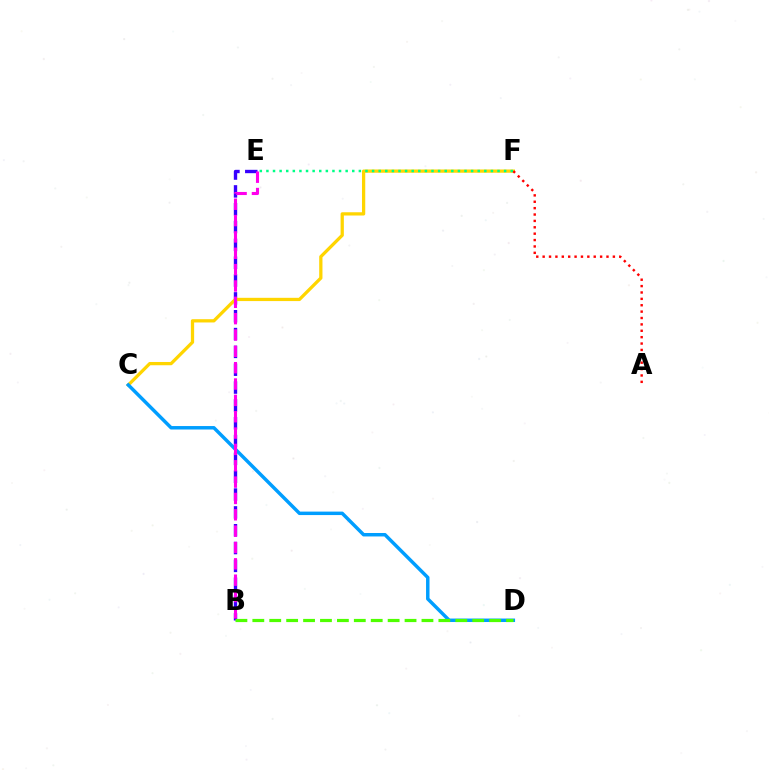{('B', 'E'): [{'color': '#3700ff', 'line_style': 'dashed', 'thickness': 2.42}, {'color': '#ff00ed', 'line_style': 'dashed', 'thickness': 2.22}], ('C', 'F'): [{'color': '#ffd500', 'line_style': 'solid', 'thickness': 2.35}], ('C', 'D'): [{'color': '#009eff', 'line_style': 'solid', 'thickness': 2.49}], ('E', 'F'): [{'color': '#00ff86', 'line_style': 'dotted', 'thickness': 1.79}], ('B', 'D'): [{'color': '#4fff00', 'line_style': 'dashed', 'thickness': 2.3}], ('A', 'F'): [{'color': '#ff0000', 'line_style': 'dotted', 'thickness': 1.73}]}